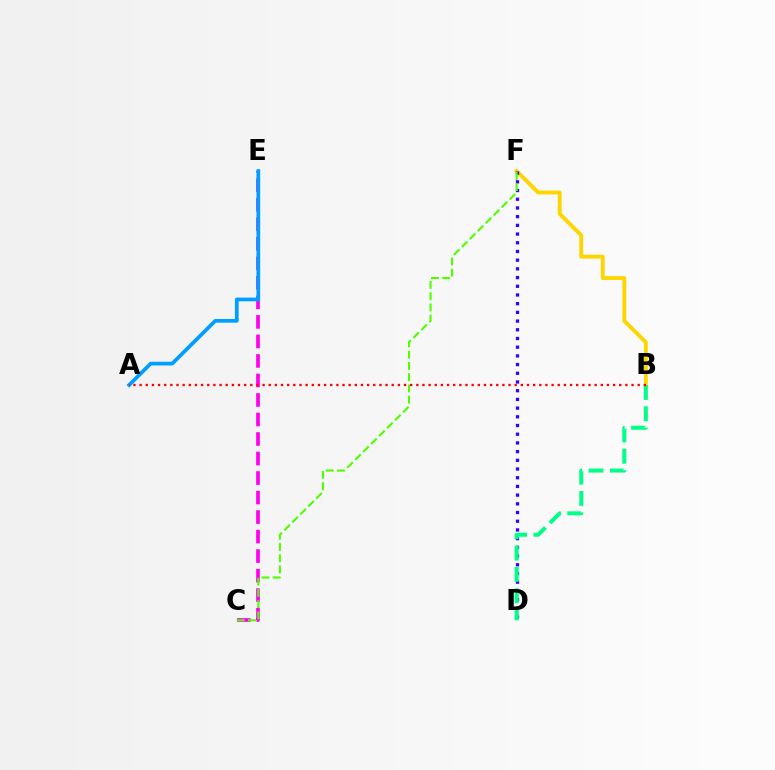{('C', 'E'): [{'color': '#ff00ed', 'line_style': 'dashed', 'thickness': 2.65}], ('A', 'E'): [{'color': '#009eff', 'line_style': 'solid', 'thickness': 2.68}], ('B', 'F'): [{'color': '#ffd500', 'line_style': 'solid', 'thickness': 2.8}], ('D', 'F'): [{'color': '#3700ff', 'line_style': 'dotted', 'thickness': 2.36}], ('C', 'F'): [{'color': '#4fff00', 'line_style': 'dashed', 'thickness': 1.53}], ('B', 'D'): [{'color': '#00ff86', 'line_style': 'dashed', 'thickness': 2.9}], ('A', 'B'): [{'color': '#ff0000', 'line_style': 'dotted', 'thickness': 1.67}]}